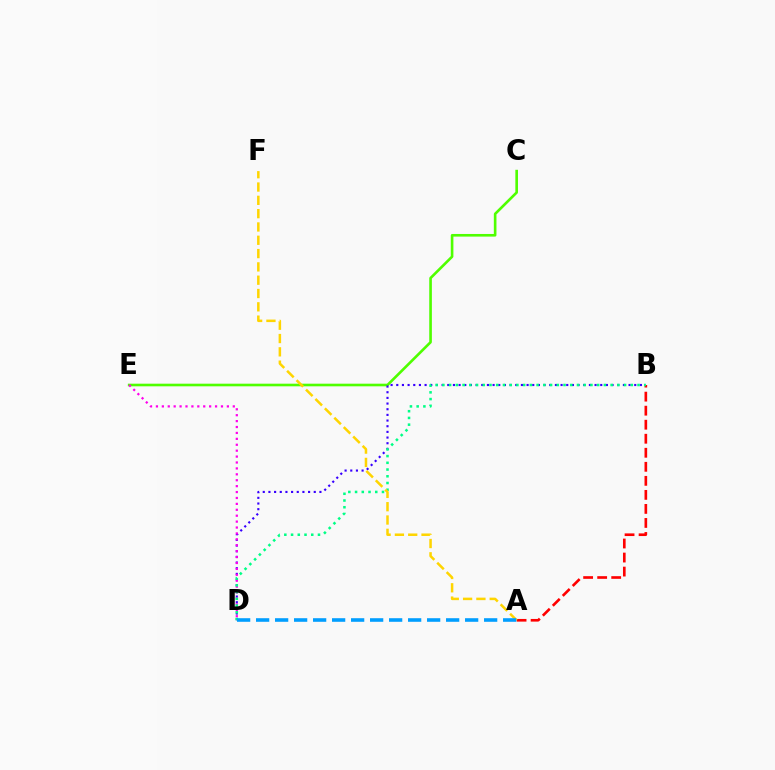{('C', 'E'): [{'color': '#4fff00', 'line_style': 'solid', 'thickness': 1.89}], ('A', 'B'): [{'color': '#ff0000', 'line_style': 'dashed', 'thickness': 1.91}], ('B', 'D'): [{'color': '#3700ff', 'line_style': 'dotted', 'thickness': 1.54}, {'color': '#00ff86', 'line_style': 'dotted', 'thickness': 1.83}], ('D', 'E'): [{'color': '#ff00ed', 'line_style': 'dotted', 'thickness': 1.61}], ('A', 'F'): [{'color': '#ffd500', 'line_style': 'dashed', 'thickness': 1.81}], ('A', 'D'): [{'color': '#009eff', 'line_style': 'dashed', 'thickness': 2.58}]}